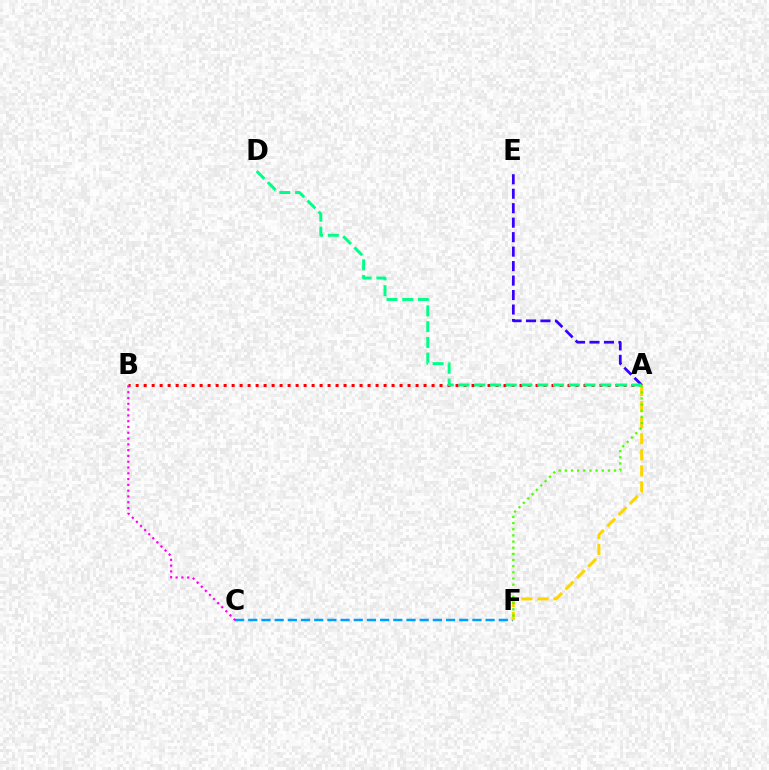{('C', 'F'): [{'color': '#009eff', 'line_style': 'dashed', 'thickness': 1.79}], ('A', 'B'): [{'color': '#ff0000', 'line_style': 'dotted', 'thickness': 2.17}], ('A', 'E'): [{'color': '#3700ff', 'line_style': 'dashed', 'thickness': 1.97}], ('B', 'C'): [{'color': '#ff00ed', 'line_style': 'dotted', 'thickness': 1.57}], ('A', 'F'): [{'color': '#ffd500', 'line_style': 'dashed', 'thickness': 2.18}, {'color': '#4fff00', 'line_style': 'dotted', 'thickness': 1.67}], ('A', 'D'): [{'color': '#00ff86', 'line_style': 'dashed', 'thickness': 2.14}]}